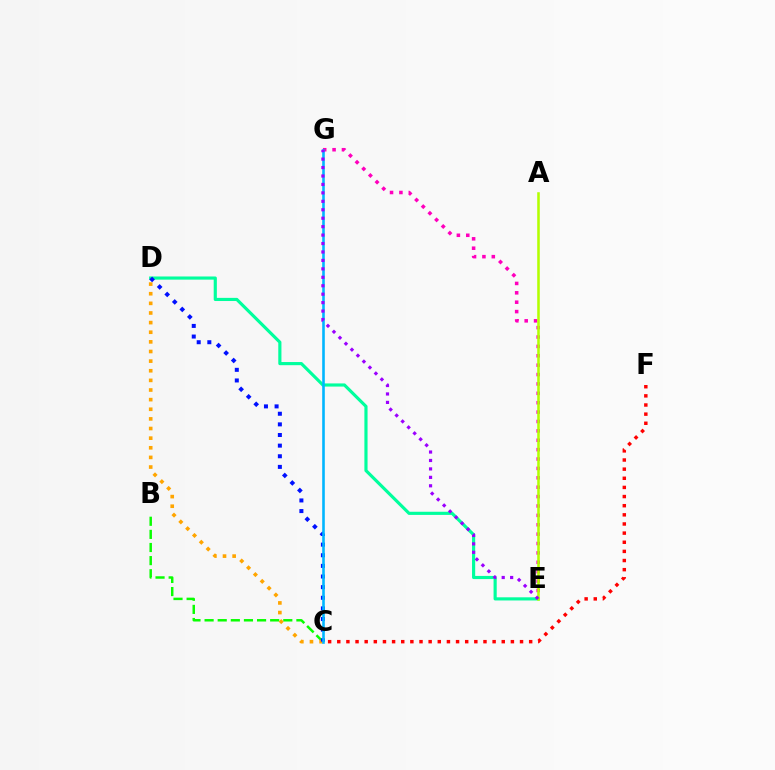{('E', 'G'): [{'color': '#ff00bd', 'line_style': 'dotted', 'thickness': 2.55}, {'color': '#9b00ff', 'line_style': 'dotted', 'thickness': 2.29}], ('D', 'E'): [{'color': '#00ff9d', 'line_style': 'solid', 'thickness': 2.27}], ('B', 'C'): [{'color': '#08ff00', 'line_style': 'dashed', 'thickness': 1.78}], ('C', 'D'): [{'color': '#ffa500', 'line_style': 'dotted', 'thickness': 2.62}, {'color': '#0010ff', 'line_style': 'dotted', 'thickness': 2.89}], ('A', 'E'): [{'color': '#b3ff00', 'line_style': 'solid', 'thickness': 1.83}], ('C', 'F'): [{'color': '#ff0000', 'line_style': 'dotted', 'thickness': 2.48}], ('C', 'G'): [{'color': '#00b5ff', 'line_style': 'solid', 'thickness': 1.88}]}